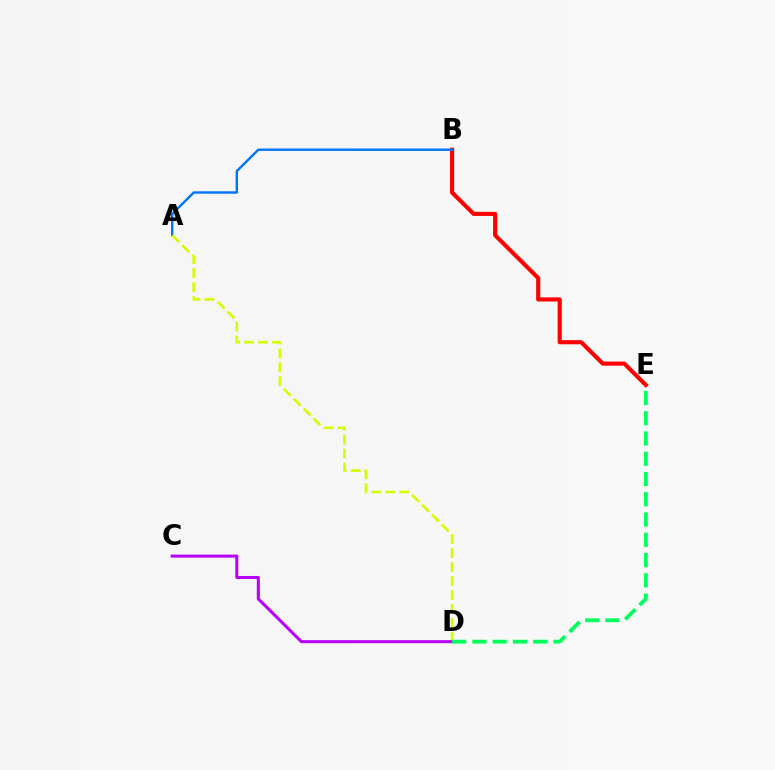{('B', 'E'): [{'color': '#ff0000', 'line_style': 'solid', 'thickness': 2.96}], ('A', 'B'): [{'color': '#0074ff', 'line_style': 'solid', 'thickness': 1.73}], ('A', 'D'): [{'color': '#d1ff00', 'line_style': 'dashed', 'thickness': 1.9}], ('C', 'D'): [{'color': '#b900ff', 'line_style': 'solid', 'thickness': 2.19}], ('D', 'E'): [{'color': '#00ff5c', 'line_style': 'dashed', 'thickness': 2.75}]}